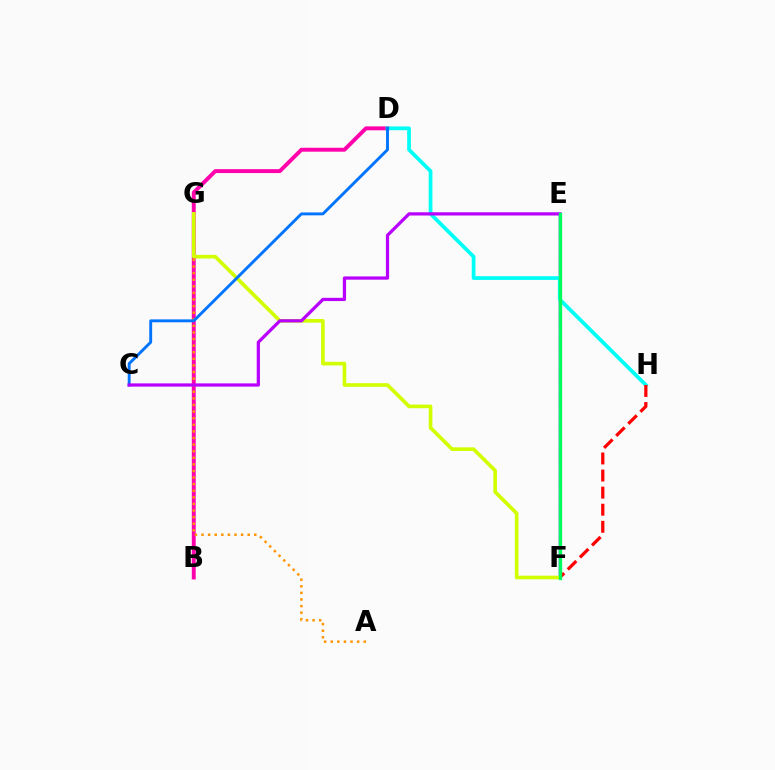{('B', 'D'): [{'color': '#ff00ac', 'line_style': 'solid', 'thickness': 2.82}], ('E', 'F'): [{'color': '#2500ff', 'line_style': 'solid', 'thickness': 1.76}, {'color': '#3dff00', 'line_style': 'dashed', 'thickness': 1.53}, {'color': '#00ff5c', 'line_style': 'solid', 'thickness': 2.39}], ('D', 'H'): [{'color': '#00fff6', 'line_style': 'solid', 'thickness': 2.69}], ('A', 'G'): [{'color': '#ff9400', 'line_style': 'dotted', 'thickness': 1.79}], ('F', 'H'): [{'color': '#ff0000', 'line_style': 'dashed', 'thickness': 2.32}], ('F', 'G'): [{'color': '#d1ff00', 'line_style': 'solid', 'thickness': 2.62}], ('C', 'D'): [{'color': '#0074ff', 'line_style': 'solid', 'thickness': 2.09}], ('C', 'E'): [{'color': '#b900ff', 'line_style': 'solid', 'thickness': 2.33}]}